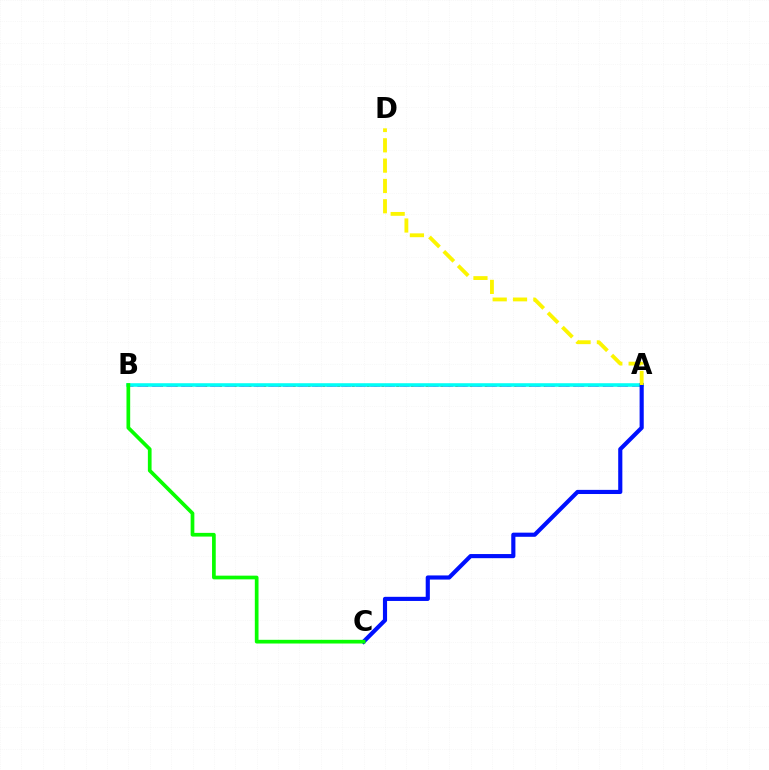{('A', 'B'): [{'color': '#ff0000', 'line_style': 'dotted', 'thickness': 2.0}, {'color': '#ee00ff', 'line_style': 'dashed', 'thickness': 1.98}, {'color': '#00fff6', 'line_style': 'solid', 'thickness': 2.56}], ('A', 'C'): [{'color': '#0010ff', 'line_style': 'solid', 'thickness': 2.98}], ('B', 'C'): [{'color': '#08ff00', 'line_style': 'solid', 'thickness': 2.66}], ('A', 'D'): [{'color': '#fcf500', 'line_style': 'dashed', 'thickness': 2.76}]}